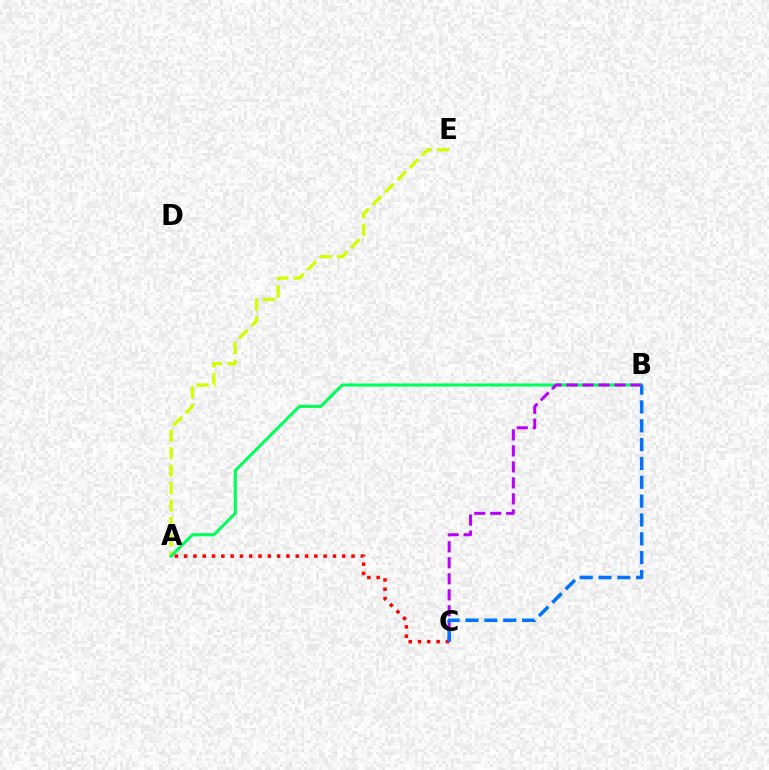{('A', 'E'): [{'color': '#d1ff00', 'line_style': 'dashed', 'thickness': 2.37}], ('A', 'B'): [{'color': '#00ff5c', 'line_style': 'solid', 'thickness': 2.23}], ('A', 'C'): [{'color': '#ff0000', 'line_style': 'dotted', 'thickness': 2.53}], ('B', 'C'): [{'color': '#b900ff', 'line_style': 'dashed', 'thickness': 2.17}, {'color': '#0074ff', 'line_style': 'dashed', 'thickness': 2.56}]}